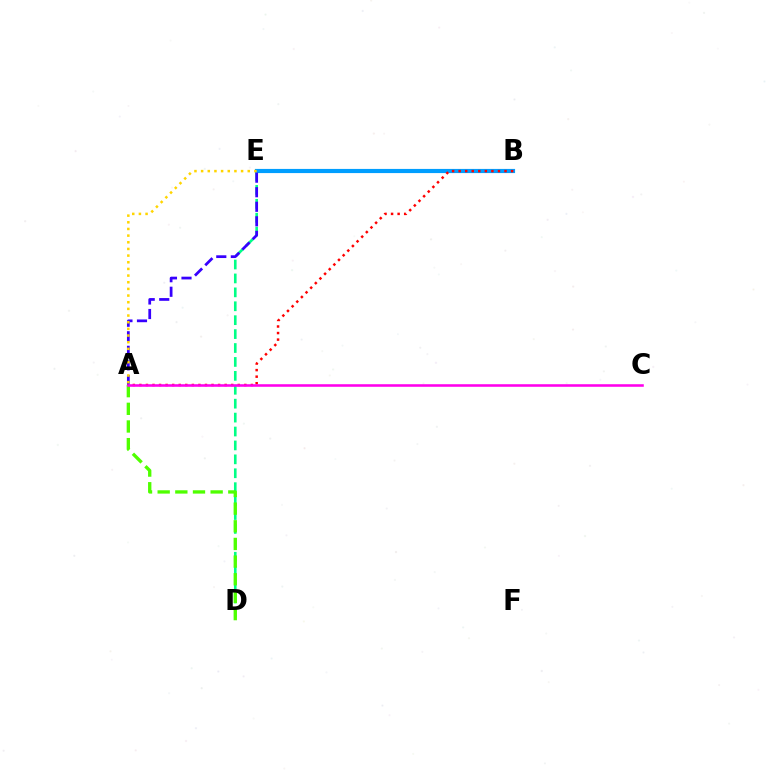{('D', 'E'): [{'color': '#00ff86', 'line_style': 'dashed', 'thickness': 1.89}], ('B', 'E'): [{'color': '#009eff', 'line_style': 'solid', 'thickness': 3.0}], ('A', 'E'): [{'color': '#3700ff', 'line_style': 'dashed', 'thickness': 1.98}, {'color': '#ffd500', 'line_style': 'dotted', 'thickness': 1.81}], ('A', 'B'): [{'color': '#ff0000', 'line_style': 'dotted', 'thickness': 1.78}], ('A', 'D'): [{'color': '#4fff00', 'line_style': 'dashed', 'thickness': 2.4}], ('A', 'C'): [{'color': '#ff00ed', 'line_style': 'solid', 'thickness': 1.85}]}